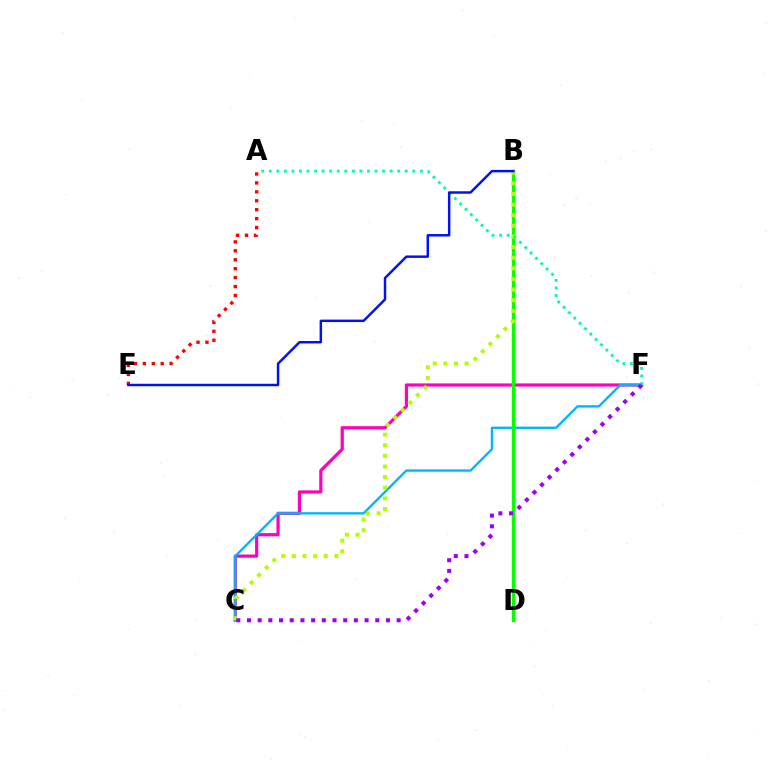{('C', 'F'): [{'color': '#ff00bd', 'line_style': 'solid', 'thickness': 2.3}, {'color': '#00b5ff', 'line_style': 'solid', 'thickness': 1.7}, {'color': '#9b00ff', 'line_style': 'dotted', 'thickness': 2.9}], ('B', 'D'): [{'color': '#ffa500', 'line_style': 'solid', 'thickness': 2.36}, {'color': '#08ff00', 'line_style': 'solid', 'thickness': 2.25}], ('A', 'E'): [{'color': '#ff0000', 'line_style': 'dotted', 'thickness': 2.43}], ('B', 'C'): [{'color': '#b3ff00', 'line_style': 'dotted', 'thickness': 2.89}], ('A', 'F'): [{'color': '#00ff9d', 'line_style': 'dotted', 'thickness': 2.05}], ('B', 'E'): [{'color': '#0010ff', 'line_style': 'solid', 'thickness': 1.78}]}